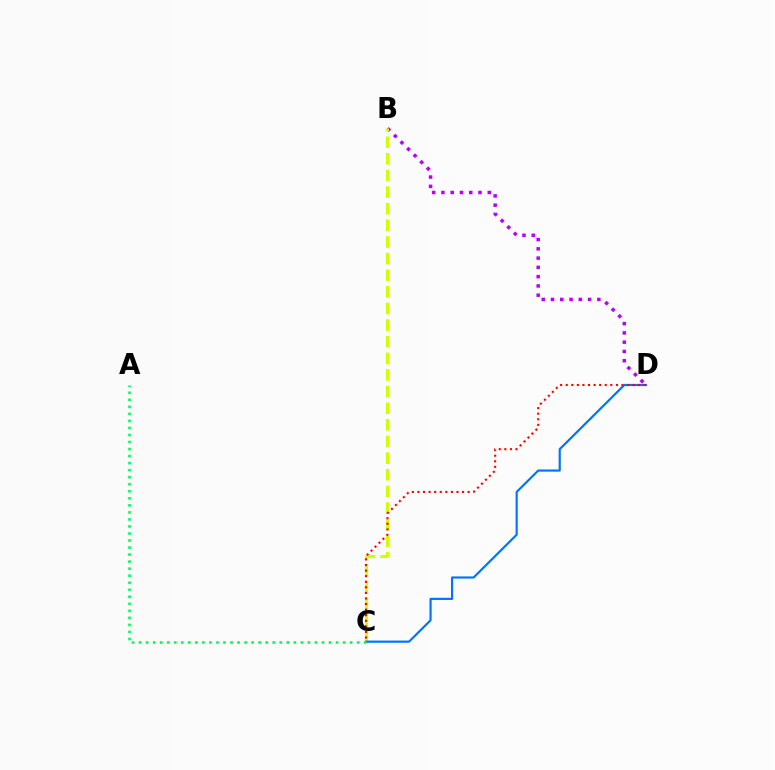{('B', 'D'): [{'color': '#b900ff', 'line_style': 'dotted', 'thickness': 2.52}], ('B', 'C'): [{'color': '#d1ff00', 'line_style': 'dashed', 'thickness': 2.26}], ('C', 'D'): [{'color': '#0074ff', 'line_style': 'solid', 'thickness': 1.57}, {'color': '#ff0000', 'line_style': 'dotted', 'thickness': 1.52}], ('A', 'C'): [{'color': '#00ff5c', 'line_style': 'dotted', 'thickness': 1.91}]}